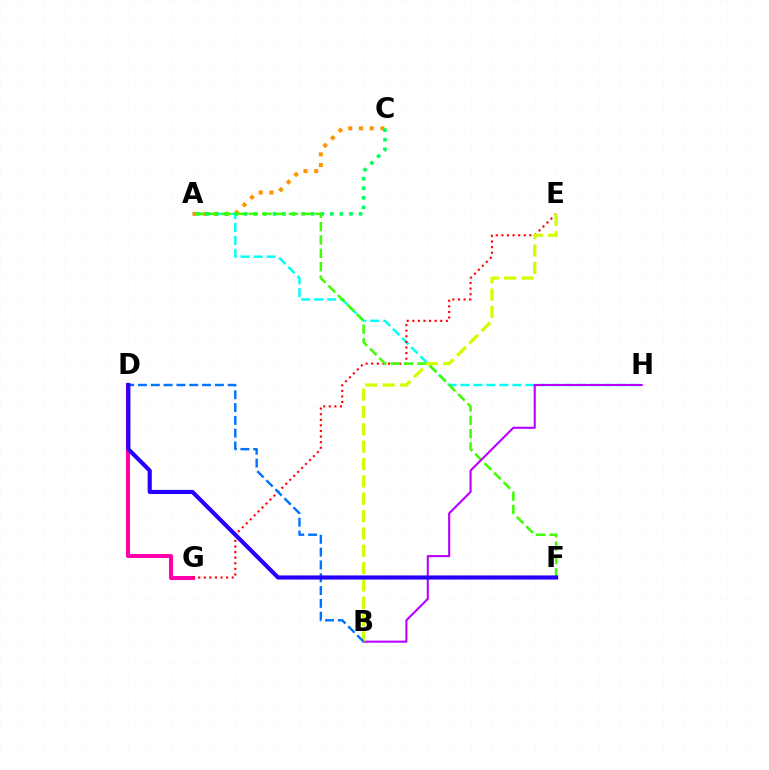{('A', 'H'): [{'color': '#00fff6', 'line_style': 'dashed', 'thickness': 1.76}], ('D', 'G'): [{'color': '#ff00ac', 'line_style': 'solid', 'thickness': 2.91}], ('A', 'C'): [{'color': '#ff9400', 'line_style': 'dotted', 'thickness': 2.91}, {'color': '#00ff5c', 'line_style': 'dotted', 'thickness': 2.6}], ('E', 'G'): [{'color': '#ff0000', 'line_style': 'dotted', 'thickness': 1.52}], ('A', 'F'): [{'color': '#3dff00', 'line_style': 'dashed', 'thickness': 1.82}], ('B', 'H'): [{'color': '#b900ff', 'line_style': 'solid', 'thickness': 1.51}], ('B', 'E'): [{'color': '#d1ff00', 'line_style': 'dashed', 'thickness': 2.36}], ('B', 'D'): [{'color': '#0074ff', 'line_style': 'dashed', 'thickness': 1.74}], ('D', 'F'): [{'color': '#2500ff', 'line_style': 'solid', 'thickness': 2.98}]}